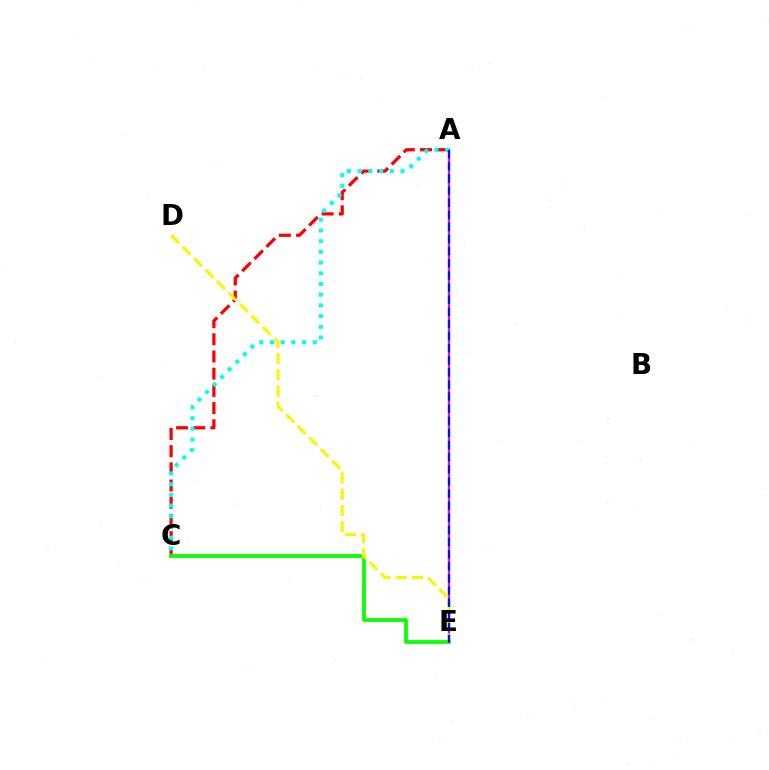{('A', 'C'): [{'color': '#ff0000', 'line_style': 'dashed', 'thickness': 2.33}, {'color': '#00fff6', 'line_style': 'dotted', 'thickness': 2.91}], ('C', 'E'): [{'color': '#08ff00', 'line_style': 'solid', 'thickness': 2.7}], ('A', 'E'): [{'color': '#ee00ff', 'line_style': 'solid', 'thickness': 1.6}, {'color': '#0010ff', 'line_style': 'dashed', 'thickness': 1.65}], ('D', 'E'): [{'color': '#fcf500', 'line_style': 'dashed', 'thickness': 2.2}]}